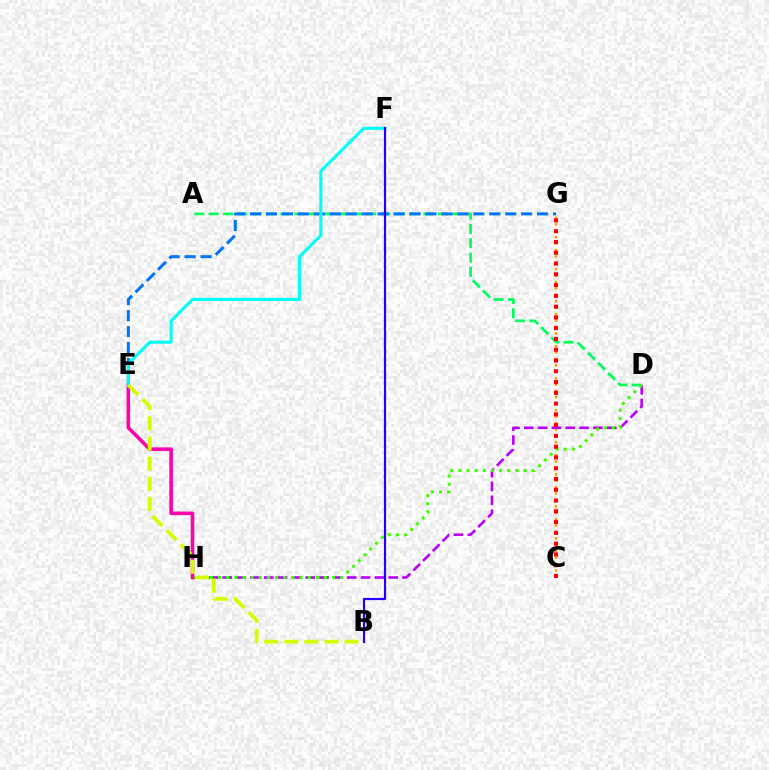{('C', 'G'): [{'color': '#ff9400', 'line_style': 'dotted', 'thickness': 1.74}, {'color': '#ff0000', 'line_style': 'dotted', 'thickness': 2.93}], ('A', 'D'): [{'color': '#00ff5c', 'line_style': 'dashed', 'thickness': 1.94}], ('E', 'G'): [{'color': '#0074ff', 'line_style': 'dashed', 'thickness': 2.17}], ('D', 'H'): [{'color': '#b900ff', 'line_style': 'dashed', 'thickness': 1.88}, {'color': '#3dff00', 'line_style': 'dotted', 'thickness': 2.21}], ('E', 'H'): [{'color': '#ff00ac', 'line_style': 'solid', 'thickness': 2.59}], ('E', 'F'): [{'color': '#00fff6', 'line_style': 'solid', 'thickness': 2.2}], ('B', 'E'): [{'color': '#d1ff00', 'line_style': 'dashed', 'thickness': 2.74}], ('B', 'F'): [{'color': '#2500ff', 'line_style': 'solid', 'thickness': 1.57}]}